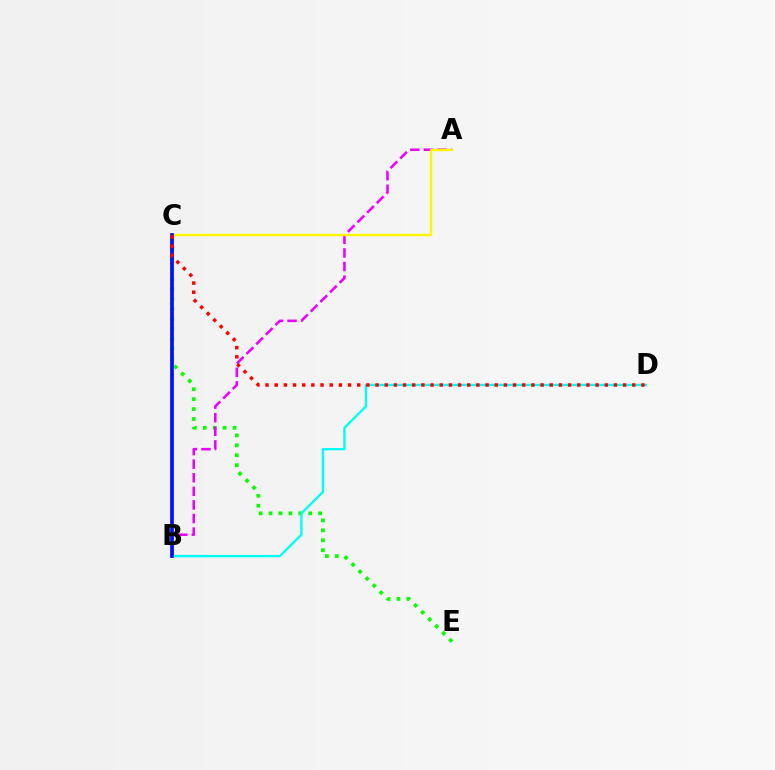{('C', 'E'): [{'color': '#08ff00', 'line_style': 'dotted', 'thickness': 2.69}], ('A', 'B'): [{'color': '#ee00ff', 'line_style': 'dashed', 'thickness': 1.85}], ('A', 'C'): [{'color': '#fcf500', 'line_style': 'solid', 'thickness': 1.72}], ('B', 'D'): [{'color': '#00fff6', 'line_style': 'solid', 'thickness': 1.7}], ('B', 'C'): [{'color': '#0010ff', 'line_style': 'solid', 'thickness': 2.67}], ('C', 'D'): [{'color': '#ff0000', 'line_style': 'dotted', 'thickness': 2.49}]}